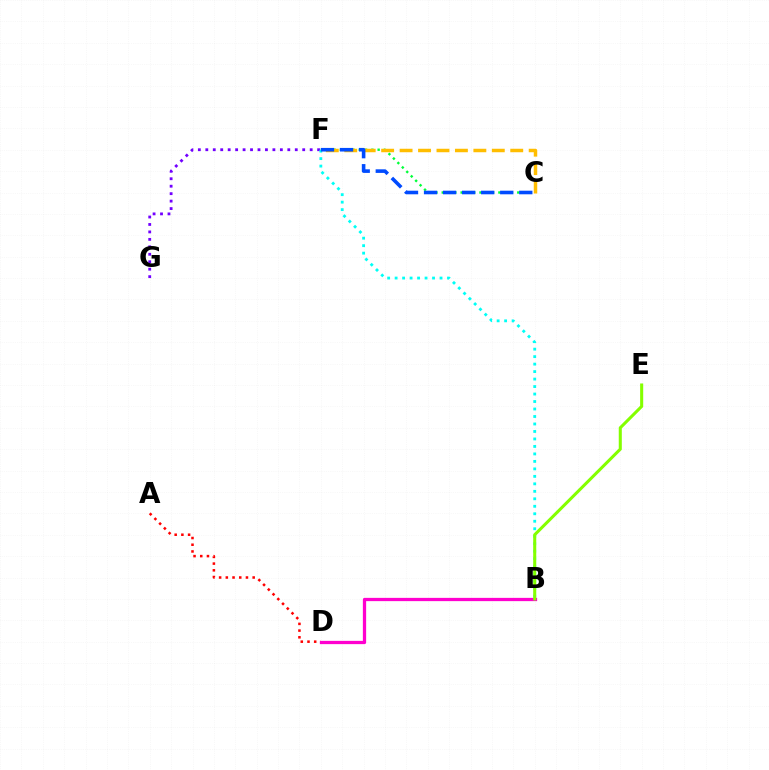{('A', 'D'): [{'color': '#ff0000', 'line_style': 'dotted', 'thickness': 1.82}], ('C', 'F'): [{'color': '#00ff39', 'line_style': 'dotted', 'thickness': 1.71}, {'color': '#ffbd00', 'line_style': 'dashed', 'thickness': 2.51}, {'color': '#004bff', 'line_style': 'dashed', 'thickness': 2.59}], ('B', 'D'): [{'color': '#ff00cf', 'line_style': 'solid', 'thickness': 2.35}], ('F', 'G'): [{'color': '#7200ff', 'line_style': 'dotted', 'thickness': 2.03}], ('B', 'F'): [{'color': '#00fff6', 'line_style': 'dotted', 'thickness': 2.03}], ('B', 'E'): [{'color': '#84ff00', 'line_style': 'solid', 'thickness': 2.2}]}